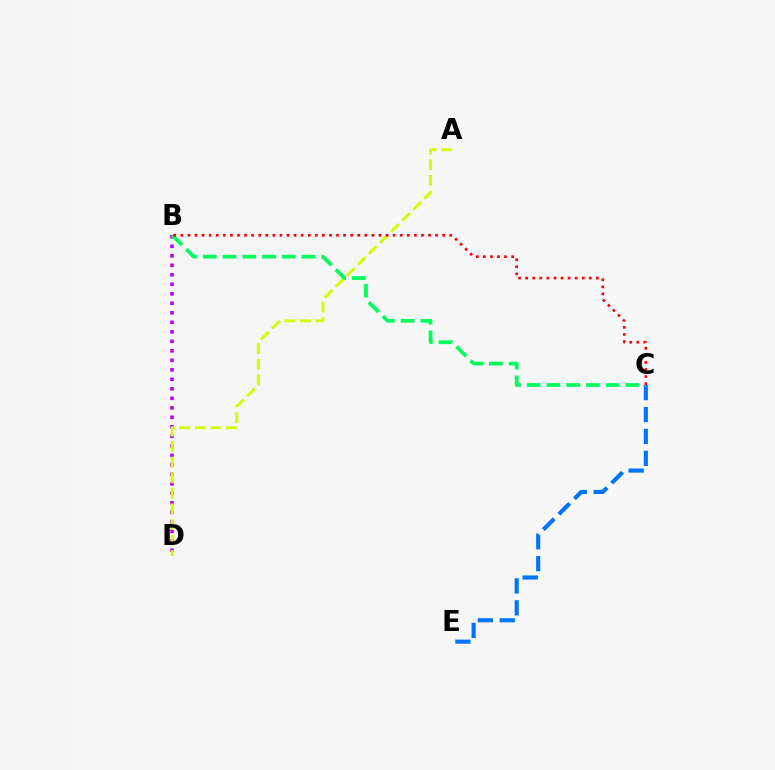{('B', 'D'): [{'color': '#b900ff', 'line_style': 'dotted', 'thickness': 2.58}], ('C', 'E'): [{'color': '#0074ff', 'line_style': 'dashed', 'thickness': 2.98}], ('A', 'D'): [{'color': '#d1ff00', 'line_style': 'dashed', 'thickness': 2.12}], ('B', 'C'): [{'color': '#00ff5c', 'line_style': 'dashed', 'thickness': 2.68}, {'color': '#ff0000', 'line_style': 'dotted', 'thickness': 1.92}]}